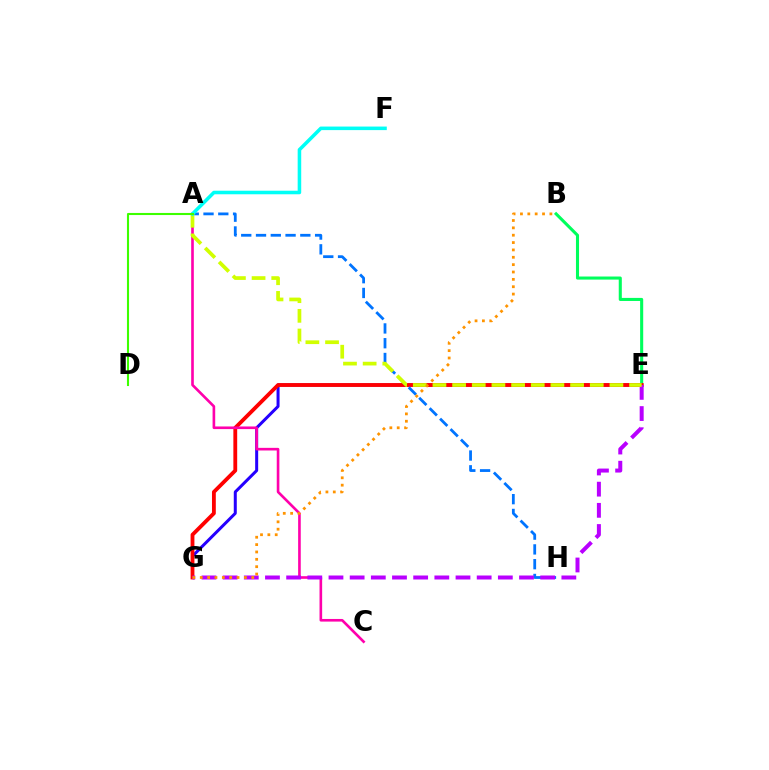{('E', 'G'): [{'color': '#2500ff', 'line_style': 'solid', 'thickness': 2.16}, {'color': '#ff0000', 'line_style': 'solid', 'thickness': 2.75}, {'color': '#b900ff', 'line_style': 'dashed', 'thickness': 2.88}], ('B', 'E'): [{'color': '#00ff5c', 'line_style': 'solid', 'thickness': 2.21}], ('A', 'H'): [{'color': '#0074ff', 'line_style': 'dashed', 'thickness': 2.01}], ('A', 'C'): [{'color': '#ff00ac', 'line_style': 'solid', 'thickness': 1.9}], ('A', 'E'): [{'color': '#d1ff00', 'line_style': 'dashed', 'thickness': 2.67}], ('A', 'F'): [{'color': '#00fff6', 'line_style': 'solid', 'thickness': 2.56}], ('A', 'D'): [{'color': '#3dff00', 'line_style': 'solid', 'thickness': 1.51}], ('B', 'G'): [{'color': '#ff9400', 'line_style': 'dotted', 'thickness': 2.0}]}